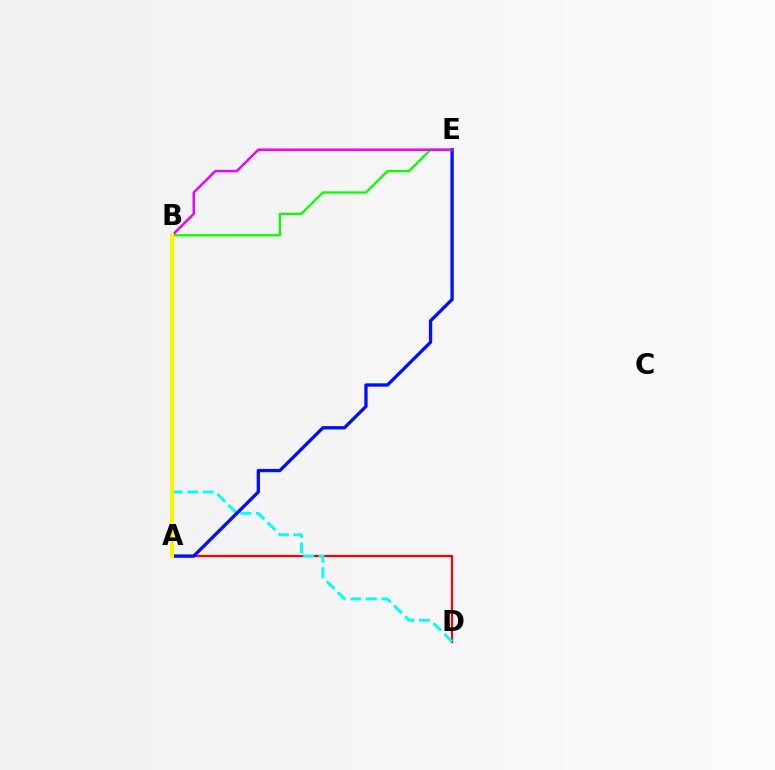{('A', 'D'): [{'color': '#ff0000', 'line_style': 'solid', 'thickness': 1.6}], ('B', 'D'): [{'color': '#00fff6', 'line_style': 'dashed', 'thickness': 2.1}], ('B', 'E'): [{'color': '#08ff00', 'line_style': 'solid', 'thickness': 1.66}, {'color': '#ee00ff', 'line_style': 'solid', 'thickness': 1.78}], ('A', 'E'): [{'color': '#0010ff', 'line_style': 'solid', 'thickness': 2.38}], ('A', 'B'): [{'color': '#fcf500', 'line_style': 'solid', 'thickness': 2.89}]}